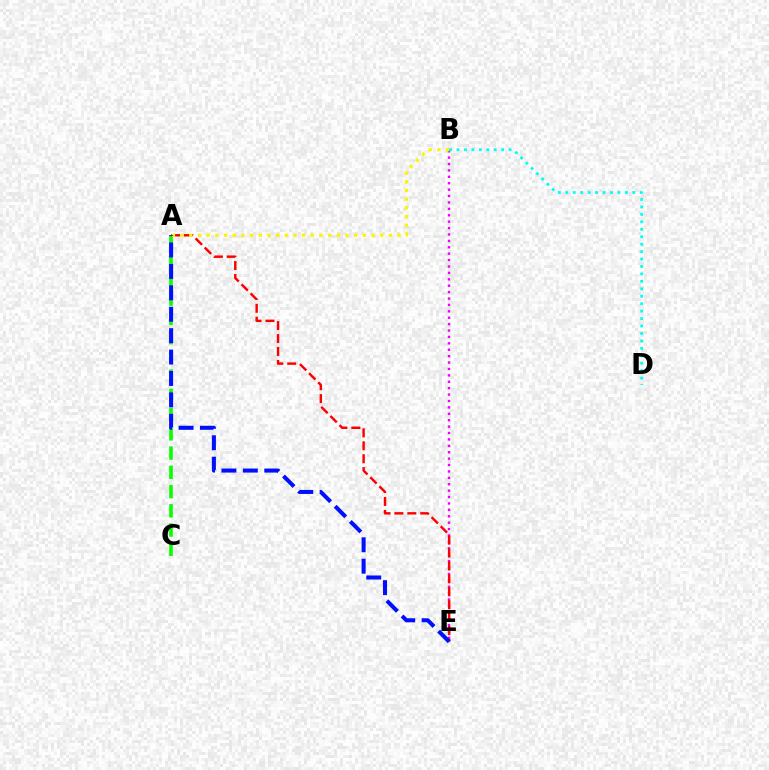{('B', 'E'): [{'color': '#ee00ff', 'line_style': 'dotted', 'thickness': 1.74}], ('A', 'C'): [{'color': '#08ff00', 'line_style': 'dashed', 'thickness': 2.61}], ('A', 'E'): [{'color': '#ff0000', 'line_style': 'dashed', 'thickness': 1.75}, {'color': '#0010ff', 'line_style': 'dashed', 'thickness': 2.91}], ('A', 'B'): [{'color': '#fcf500', 'line_style': 'dotted', 'thickness': 2.36}], ('B', 'D'): [{'color': '#00fff6', 'line_style': 'dotted', 'thickness': 2.02}]}